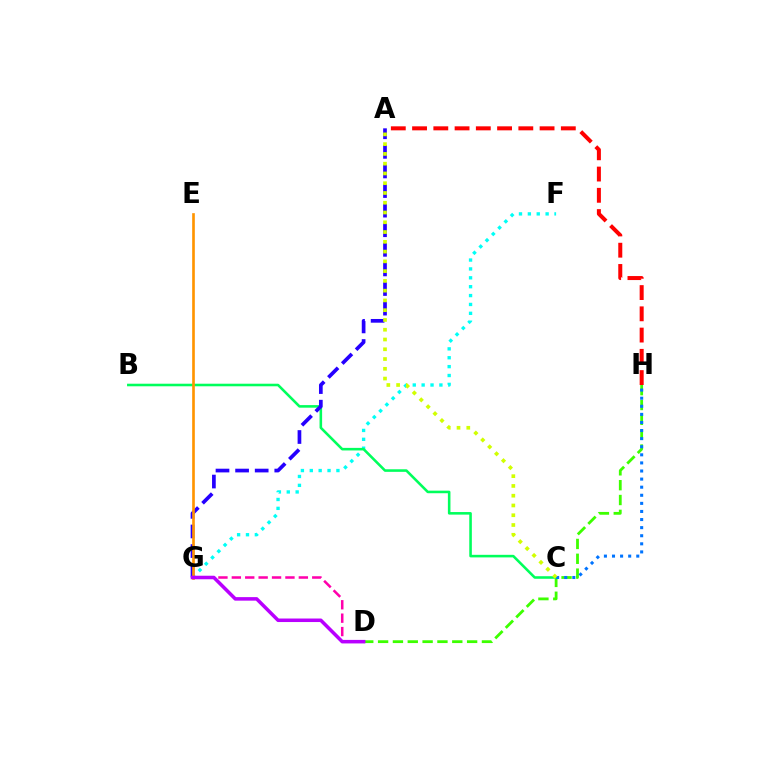{('D', 'H'): [{'color': '#3dff00', 'line_style': 'dashed', 'thickness': 2.02}], ('A', 'H'): [{'color': '#ff0000', 'line_style': 'dashed', 'thickness': 2.89}], ('F', 'G'): [{'color': '#00fff6', 'line_style': 'dotted', 'thickness': 2.41}], ('B', 'C'): [{'color': '#00ff5c', 'line_style': 'solid', 'thickness': 1.85}], ('A', 'G'): [{'color': '#2500ff', 'line_style': 'dashed', 'thickness': 2.66}], ('C', 'H'): [{'color': '#0074ff', 'line_style': 'dotted', 'thickness': 2.2}], ('E', 'G'): [{'color': '#ff9400', 'line_style': 'solid', 'thickness': 1.91}], ('D', 'G'): [{'color': '#ff00ac', 'line_style': 'dashed', 'thickness': 1.82}, {'color': '#b900ff', 'line_style': 'solid', 'thickness': 2.54}], ('A', 'C'): [{'color': '#d1ff00', 'line_style': 'dotted', 'thickness': 2.65}]}